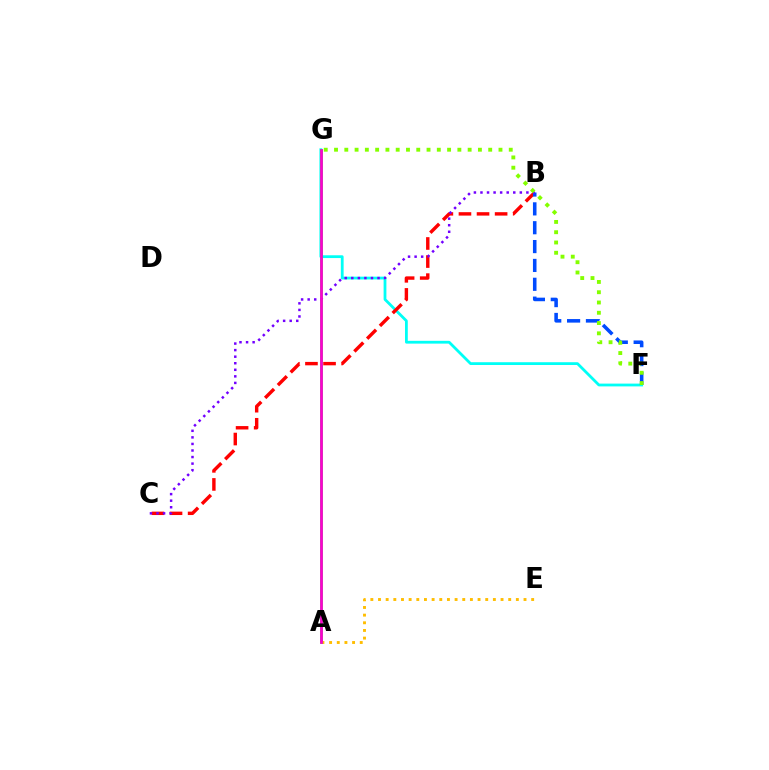{('F', 'G'): [{'color': '#00fff6', 'line_style': 'solid', 'thickness': 2.01}, {'color': '#84ff00', 'line_style': 'dotted', 'thickness': 2.79}], ('A', 'E'): [{'color': '#ffbd00', 'line_style': 'dotted', 'thickness': 2.08}], ('B', 'C'): [{'color': '#ff0000', 'line_style': 'dashed', 'thickness': 2.46}, {'color': '#7200ff', 'line_style': 'dotted', 'thickness': 1.78}], ('B', 'F'): [{'color': '#004bff', 'line_style': 'dashed', 'thickness': 2.56}], ('A', 'G'): [{'color': '#00ff39', 'line_style': 'solid', 'thickness': 1.9}, {'color': '#ff00cf', 'line_style': 'solid', 'thickness': 1.95}]}